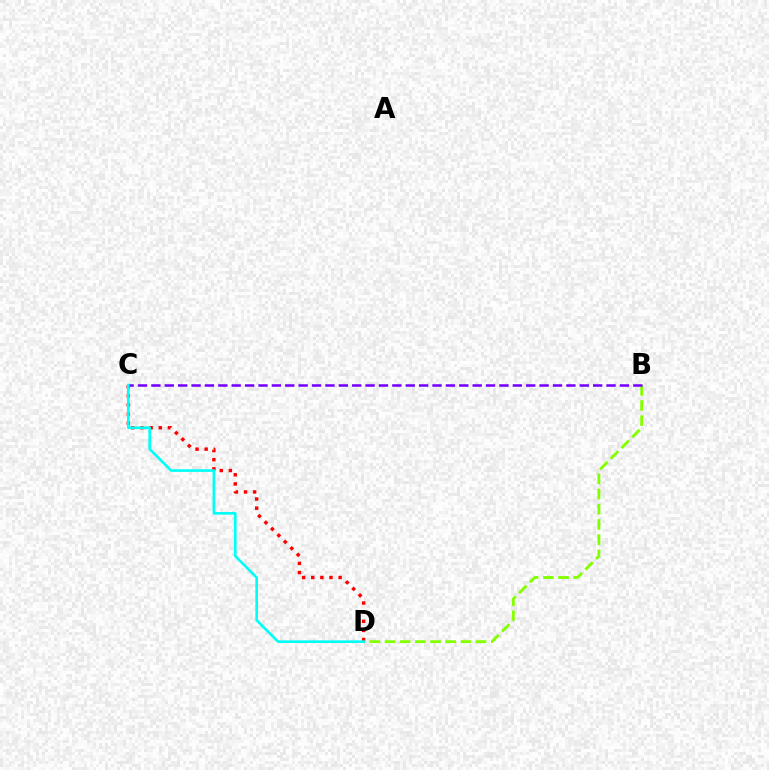{('B', 'D'): [{'color': '#84ff00', 'line_style': 'dashed', 'thickness': 2.06}], ('C', 'D'): [{'color': '#ff0000', 'line_style': 'dotted', 'thickness': 2.48}, {'color': '#00fff6', 'line_style': 'solid', 'thickness': 1.91}], ('B', 'C'): [{'color': '#7200ff', 'line_style': 'dashed', 'thickness': 1.82}]}